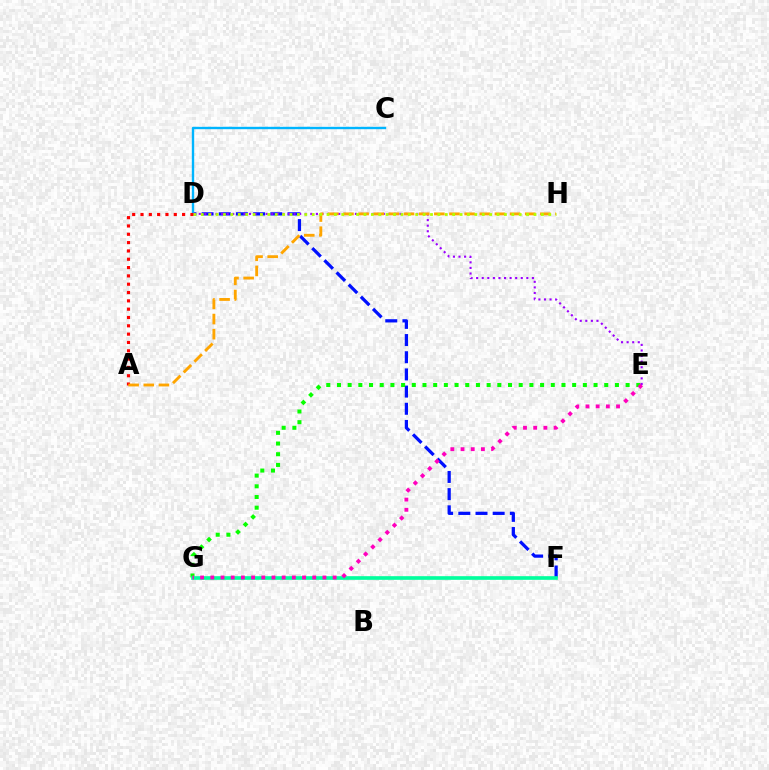{('D', 'F'): [{'color': '#0010ff', 'line_style': 'dashed', 'thickness': 2.33}], ('E', 'G'): [{'color': '#08ff00', 'line_style': 'dotted', 'thickness': 2.9}, {'color': '#ff00bd', 'line_style': 'dotted', 'thickness': 2.77}], ('C', 'D'): [{'color': '#00b5ff', 'line_style': 'solid', 'thickness': 1.71}], ('F', 'G'): [{'color': '#00ff9d', 'line_style': 'solid', 'thickness': 2.62}], ('D', 'E'): [{'color': '#9b00ff', 'line_style': 'dotted', 'thickness': 1.52}], ('A', 'D'): [{'color': '#ff0000', 'line_style': 'dotted', 'thickness': 2.26}], ('A', 'H'): [{'color': '#ffa500', 'line_style': 'dashed', 'thickness': 2.06}], ('D', 'H'): [{'color': '#b3ff00', 'line_style': 'dotted', 'thickness': 2.01}]}